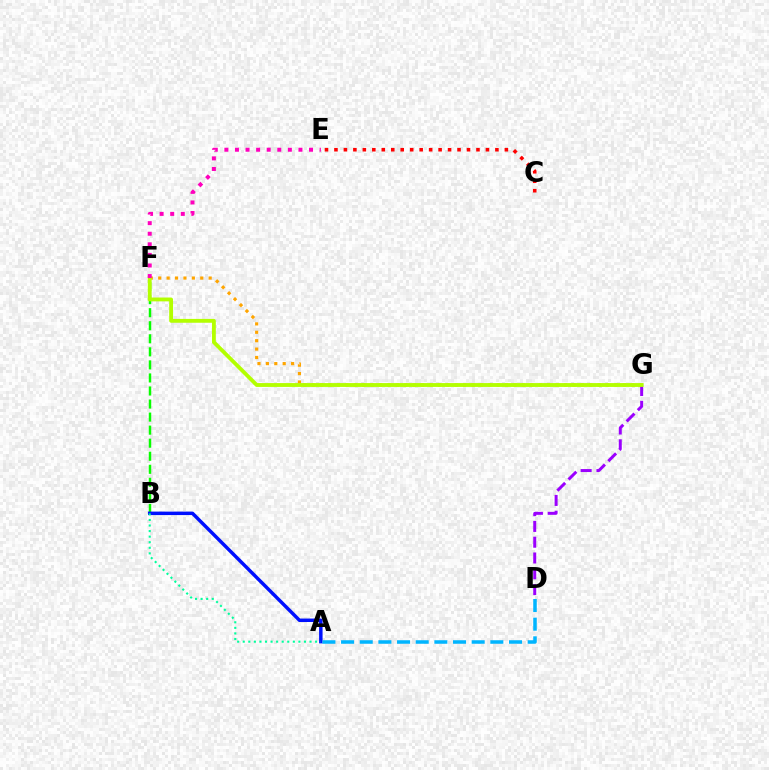{('B', 'F'): [{'color': '#08ff00', 'line_style': 'dashed', 'thickness': 1.77}], ('A', 'B'): [{'color': '#0010ff', 'line_style': 'solid', 'thickness': 2.49}, {'color': '#00ff9d', 'line_style': 'dotted', 'thickness': 1.51}], ('A', 'D'): [{'color': '#00b5ff', 'line_style': 'dashed', 'thickness': 2.54}], ('F', 'G'): [{'color': '#ffa500', 'line_style': 'dotted', 'thickness': 2.28}, {'color': '#b3ff00', 'line_style': 'solid', 'thickness': 2.77}], ('D', 'G'): [{'color': '#9b00ff', 'line_style': 'dashed', 'thickness': 2.14}], ('E', 'F'): [{'color': '#ff00bd', 'line_style': 'dotted', 'thickness': 2.87}], ('C', 'E'): [{'color': '#ff0000', 'line_style': 'dotted', 'thickness': 2.57}]}